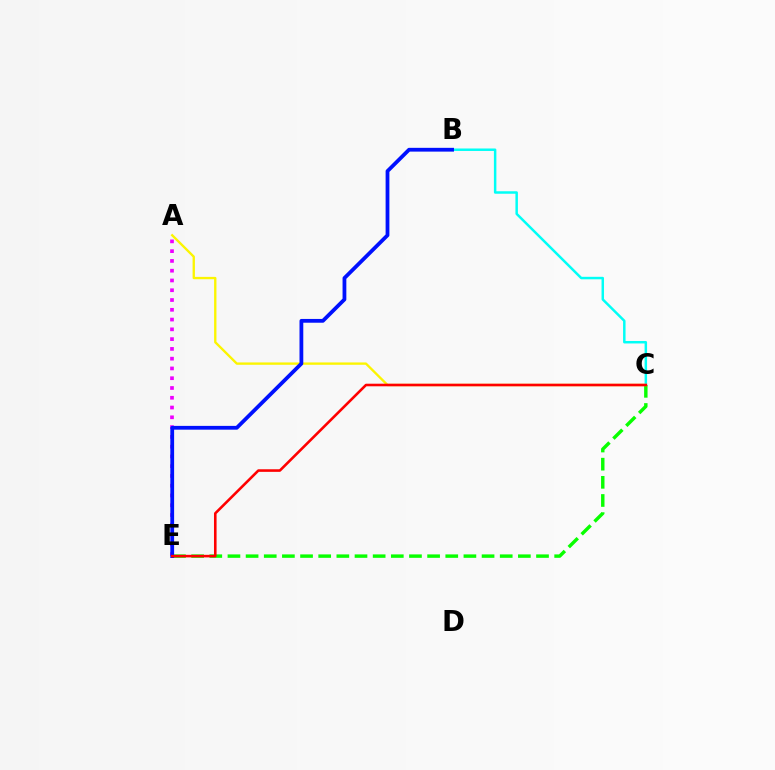{('B', 'C'): [{'color': '#00fff6', 'line_style': 'solid', 'thickness': 1.78}], ('C', 'E'): [{'color': '#08ff00', 'line_style': 'dashed', 'thickness': 2.47}, {'color': '#ff0000', 'line_style': 'solid', 'thickness': 1.86}], ('A', 'E'): [{'color': '#ee00ff', 'line_style': 'dotted', 'thickness': 2.66}], ('A', 'C'): [{'color': '#fcf500', 'line_style': 'solid', 'thickness': 1.69}], ('B', 'E'): [{'color': '#0010ff', 'line_style': 'solid', 'thickness': 2.72}]}